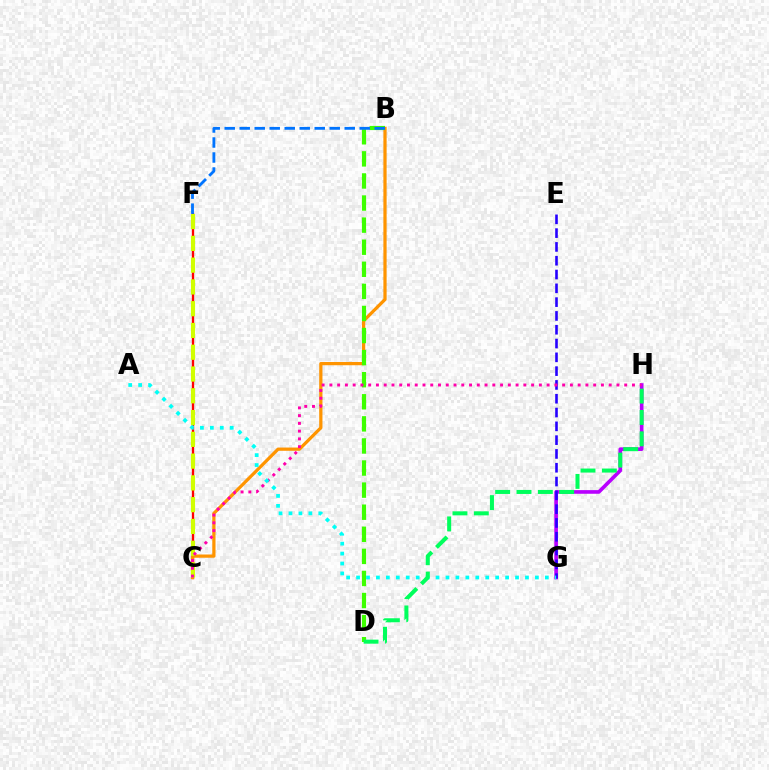{('G', 'H'): [{'color': '#b900ff', 'line_style': 'solid', 'thickness': 2.62}], ('E', 'G'): [{'color': '#2500ff', 'line_style': 'dashed', 'thickness': 1.87}], ('C', 'F'): [{'color': '#ff0000', 'line_style': 'solid', 'thickness': 1.68}, {'color': '#d1ff00', 'line_style': 'dashed', 'thickness': 2.96}], ('B', 'C'): [{'color': '#ff9400', 'line_style': 'solid', 'thickness': 2.33}], ('B', 'D'): [{'color': '#3dff00', 'line_style': 'dashed', 'thickness': 3.0}], ('B', 'F'): [{'color': '#0074ff', 'line_style': 'dashed', 'thickness': 2.04}], ('C', 'H'): [{'color': '#ff00ac', 'line_style': 'dotted', 'thickness': 2.11}], ('A', 'G'): [{'color': '#00fff6', 'line_style': 'dotted', 'thickness': 2.7}], ('D', 'H'): [{'color': '#00ff5c', 'line_style': 'dashed', 'thickness': 2.9}]}